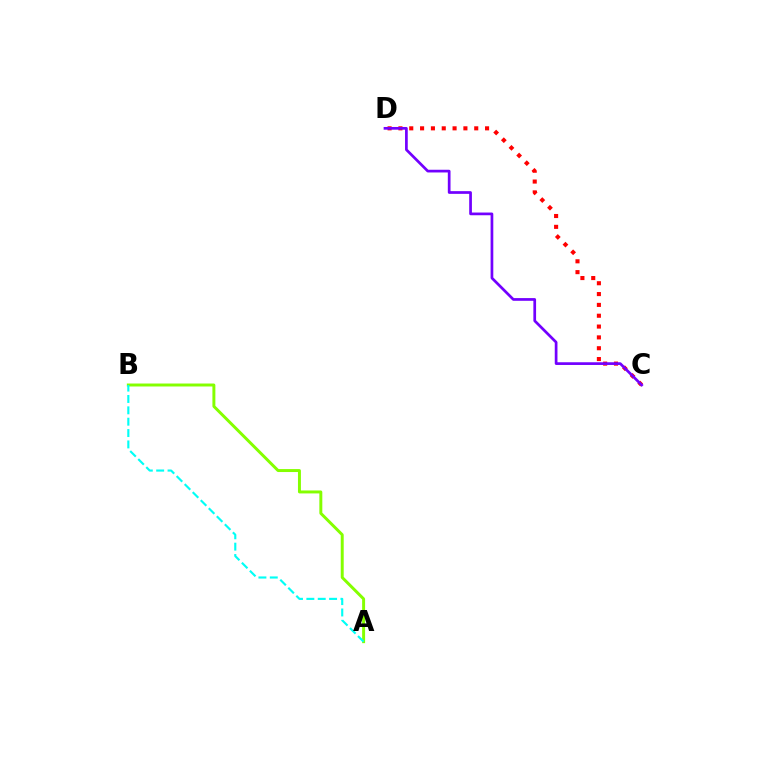{('A', 'B'): [{'color': '#84ff00', 'line_style': 'solid', 'thickness': 2.13}, {'color': '#00fff6', 'line_style': 'dashed', 'thickness': 1.54}], ('C', 'D'): [{'color': '#ff0000', 'line_style': 'dotted', 'thickness': 2.94}, {'color': '#7200ff', 'line_style': 'solid', 'thickness': 1.95}]}